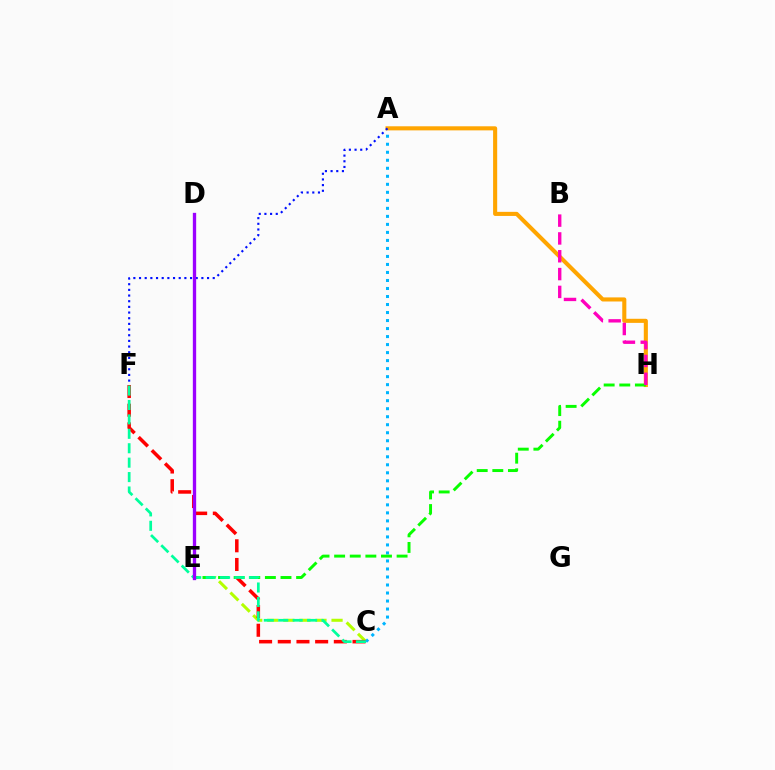{('C', 'E'): [{'color': '#b3ff00', 'line_style': 'dashed', 'thickness': 2.18}], ('A', 'C'): [{'color': '#00b5ff', 'line_style': 'dotted', 'thickness': 2.18}], ('A', 'H'): [{'color': '#ffa500', 'line_style': 'solid', 'thickness': 2.94}], ('A', 'F'): [{'color': '#0010ff', 'line_style': 'dotted', 'thickness': 1.54}], ('E', 'H'): [{'color': '#08ff00', 'line_style': 'dashed', 'thickness': 2.12}], ('C', 'F'): [{'color': '#ff0000', 'line_style': 'dashed', 'thickness': 2.54}, {'color': '#00ff9d', 'line_style': 'dashed', 'thickness': 1.96}], ('D', 'E'): [{'color': '#9b00ff', 'line_style': 'solid', 'thickness': 2.39}], ('B', 'H'): [{'color': '#ff00bd', 'line_style': 'dashed', 'thickness': 2.42}]}